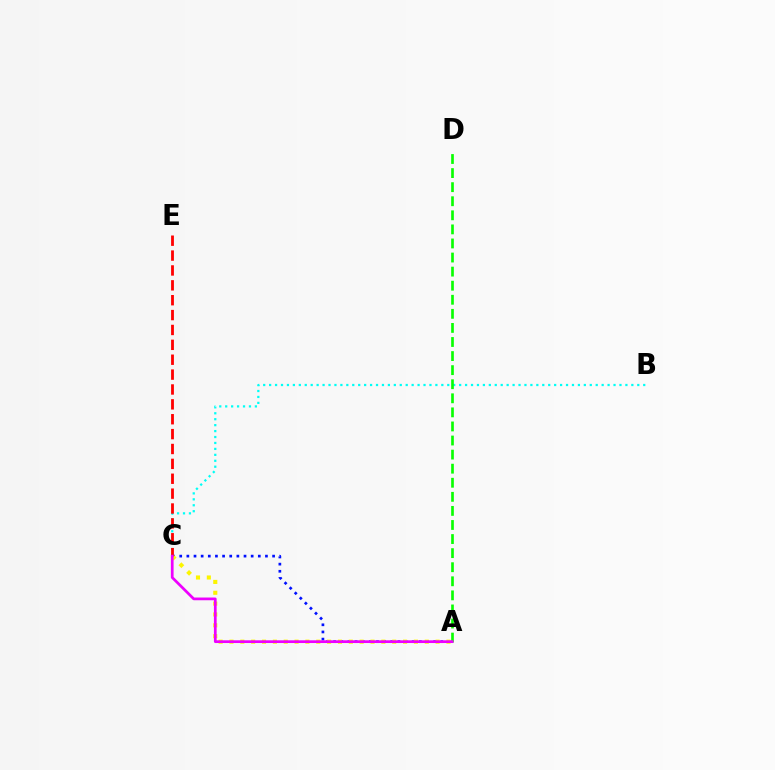{('A', 'C'): [{'color': '#0010ff', 'line_style': 'dotted', 'thickness': 1.94}, {'color': '#fcf500', 'line_style': 'dotted', 'thickness': 2.95}, {'color': '#ee00ff', 'line_style': 'solid', 'thickness': 1.97}], ('B', 'C'): [{'color': '#00fff6', 'line_style': 'dotted', 'thickness': 1.61}], ('A', 'D'): [{'color': '#08ff00', 'line_style': 'dashed', 'thickness': 1.91}], ('C', 'E'): [{'color': '#ff0000', 'line_style': 'dashed', 'thickness': 2.02}]}